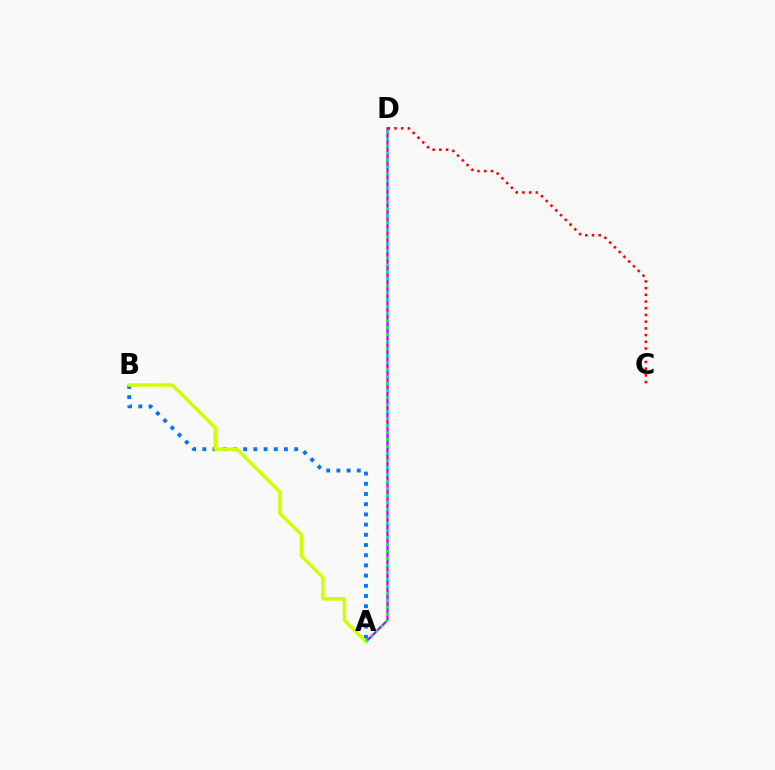{('A', 'D'): [{'color': '#b900ff', 'line_style': 'solid', 'thickness': 1.6}, {'color': '#00ff5c', 'line_style': 'dotted', 'thickness': 1.9}], ('A', 'B'): [{'color': '#0074ff', 'line_style': 'dotted', 'thickness': 2.77}, {'color': '#d1ff00', 'line_style': 'solid', 'thickness': 2.47}], ('C', 'D'): [{'color': '#ff0000', 'line_style': 'dotted', 'thickness': 1.82}]}